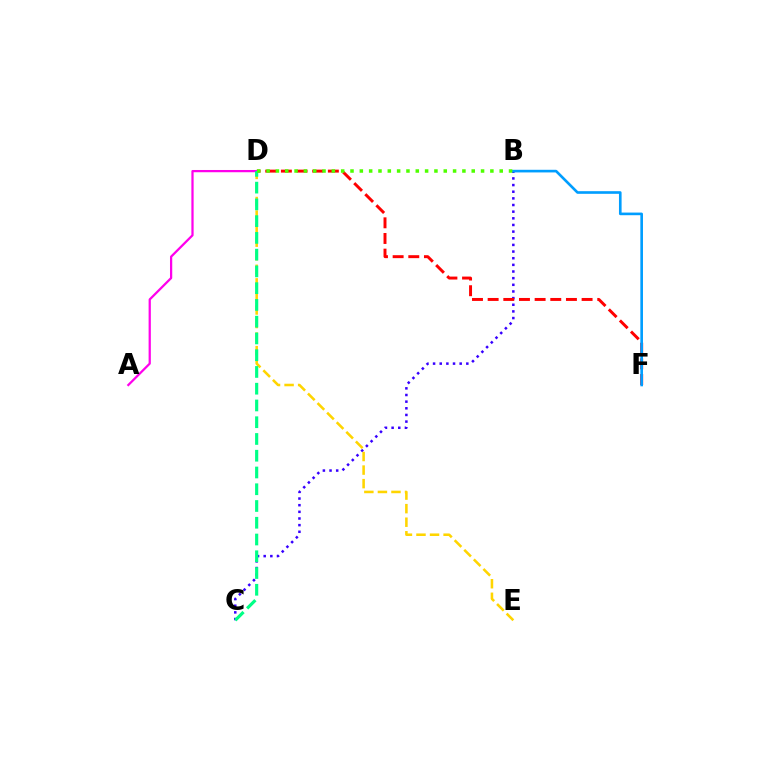{('B', 'C'): [{'color': '#3700ff', 'line_style': 'dotted', 'thickness': 1.81}], ('D', 'F'): [{'color': '#ff0000', 'line_style': 'dashed', 'thickness': 2.13}], ('D', 'E'): [{'color': '#ffd500', 'line_style': 'dashed', 'thickness': 1.84}], ('A', 'D'): [{'color': '#ff00ed', 'line_style': 'solid', 'thickness': 1.62}], ('C', 'D'): [{'color': '#00ff86', 'line_style': 'dashed', 'thickness': 2.28}], ('B', 'F'): [{'color': '#009eff', 'line_style': 'solid', 'thickness': 1.9}], ('B', 'D'): [{'color': '#4fff00', 'line_style': 'dotted', 'thickness': 2.53}]}